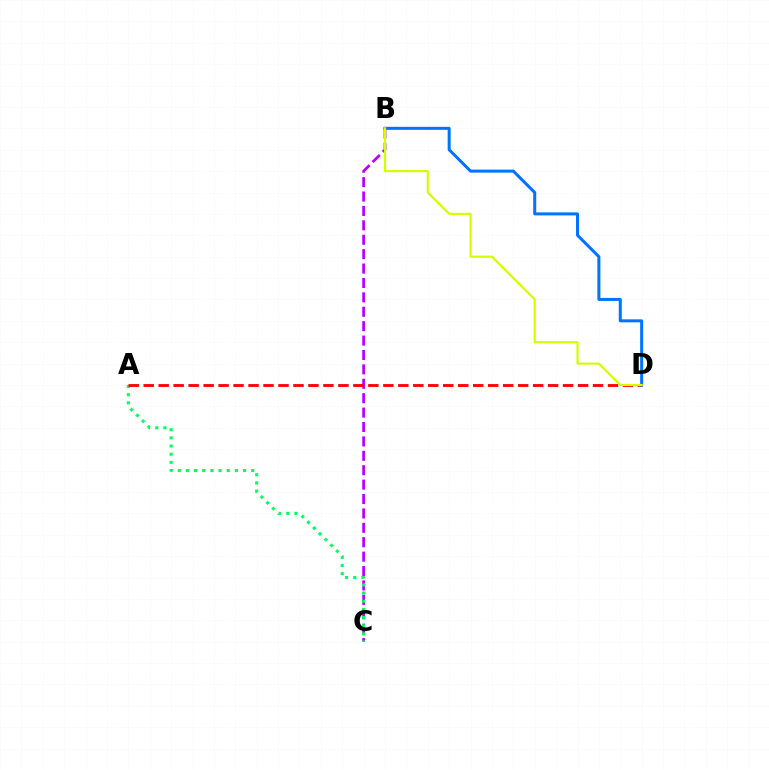{('B', 'C'): [{'color': '#b900ff', 'line_style': 'dashed', 'thickness': 1.96}], ('A', 'C'): [{'color': '#00ff5c', 'line_style': 'dotted', 'thickness': 2.22}], ('A', 'D'): [{'color': '#ff0000', 'line_style': 'dashed', 'thickness': 2.03}], ('B', 'D'): [{'color': '#0074ff', 'line_style': 'solid', 'thickness': 2.17}, {'color': '#d1ff00', 'line_style': 'solid', 'thickness': 1.55}]}